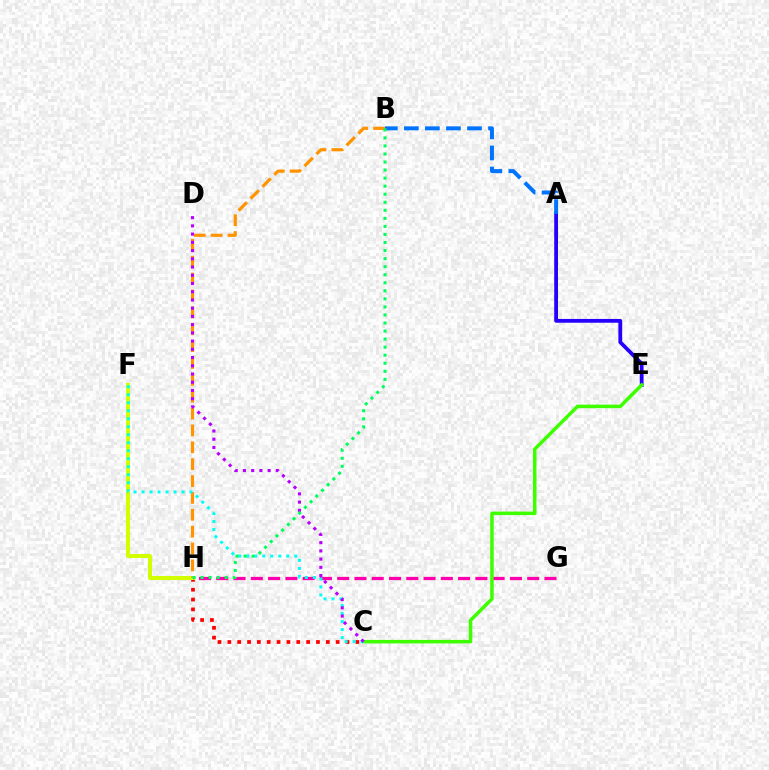{('C', 'H'): [{'color': '#ff0000', 'line_style': 'dotted', 'thickness': 2.68}], ('A', 'E'): [{'color': '#2500ff', 'line_style': 'solid', 'thickness': 2.73}], ('A', 'B'): [{'color': '#0074ff', 'line_style': 'dashed', 'thickness': 2.86}], ('F', 'H'): [{'color': '#d1ff00', 'line_style': 'solid', 'thickness': 2.89}], ('G', 'H'): [{'color': '#ff00ac', 'line_style': 'dashed', 'thickness': 2.35}], ('C', 'E'): [{'color': '#3dff00', 'line_style': 'solid', 'thickness': 2.53}], ('B', 'H'): [{'color': '#ff9400', 'line_style': 'dashed', 'thickness': 2.29}, {'color': '#00ff5c', 'line_style': 'dotted', 'thickness': 2.19}], ('C', 'F'): [{'color': '#00fff6', 'line_style': 'dotted', 'thickness': 2.17}], ('C', 'D'): [{'color': '#b900ff', 'line_style': 'dotted', 'thickness': 2.24}]}